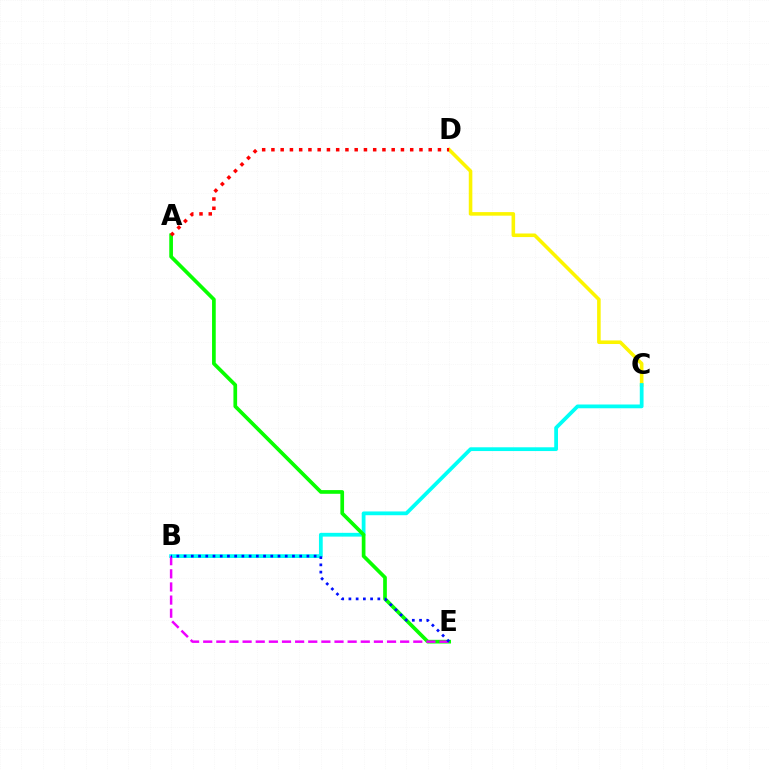{('C', 'D'): [{'color': '#fcf500', 'line_style': 'solid', 'thickness': 2.57}], ('B', 'C'): [{'color': '#00fff6', 'line_style': 'solid', 'thickness': 2.71}], ('A', 'E'): [{'color': '#08ff00', 'line_style': 'solid', 'thickness': 2.66}], ('B', 'E'): [{'color': '#ee00ff', 'line_style': 'dashed', 'thickness': 1.78}, {'color': '#0010ff', 'line_style': 'dotted', 'thickness': 1.96}], ('A', 'D'): [{'color': '#ff0000', 'line_style': 'dotted', 'thickness': 2.51}]}